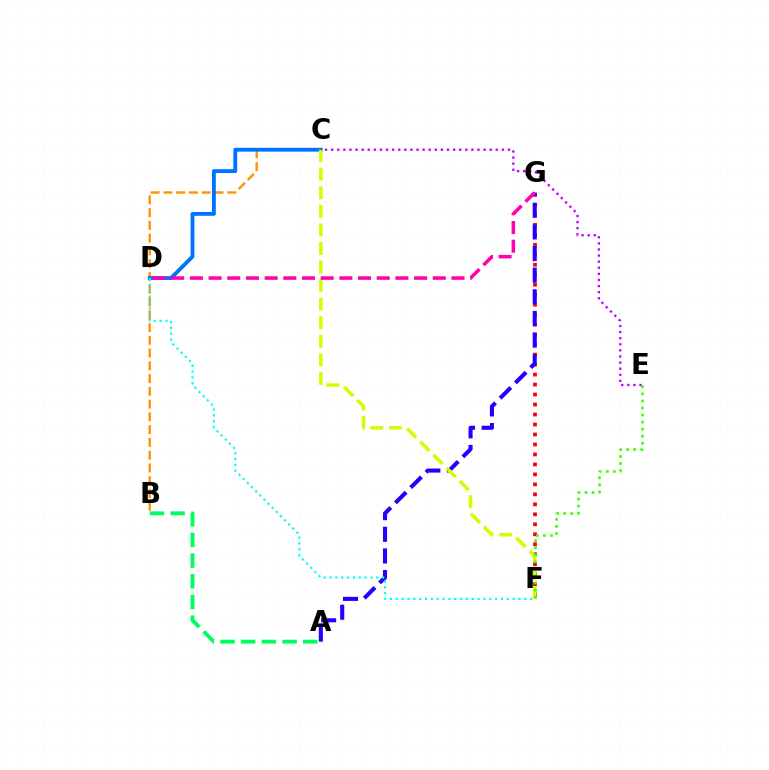{('B', 'C'): [{'color': '#ff9400', 'line_style': 'dashed', 'thickness': 1.73}], ('A', 'B'): [{'color': '#00ff5c', 'line_style': 'dashed', 'thickness': 2.81}], ('F', 'G'): [{'color': '#ff0000', 'line_style': 'dotted', 'thickness': 2.71}], ('C', 'D'): [{'color': '#0074ff', 'line_style': 'solid', 'thickness': 2.77}], ('A', 'G'): [{'color': '#2500ff', 'line_style': 'dashed', 'thickness': 2.94}], ('C', 'F'): [{'color': '#d1ff00', 'line_style': 'dashed', 'thickness': 2.52}], ('E', 'F'): [{'color': '#3dff00', 'line_style': 'dotted', 'thickness': 1.92}], ('D', 'F'): [{'color': '#00fff6', 'line_style': 'dotted', 'thickness': 1.59}], ('D', 'G'): [{'color': '#ff00ac', 'line_style': 'dashed', 'thickness': 2.54}], ('C', 'E'): [{'color': '#b900ff', 'line_style': 'dotted', 'thickness': 1.66}]}